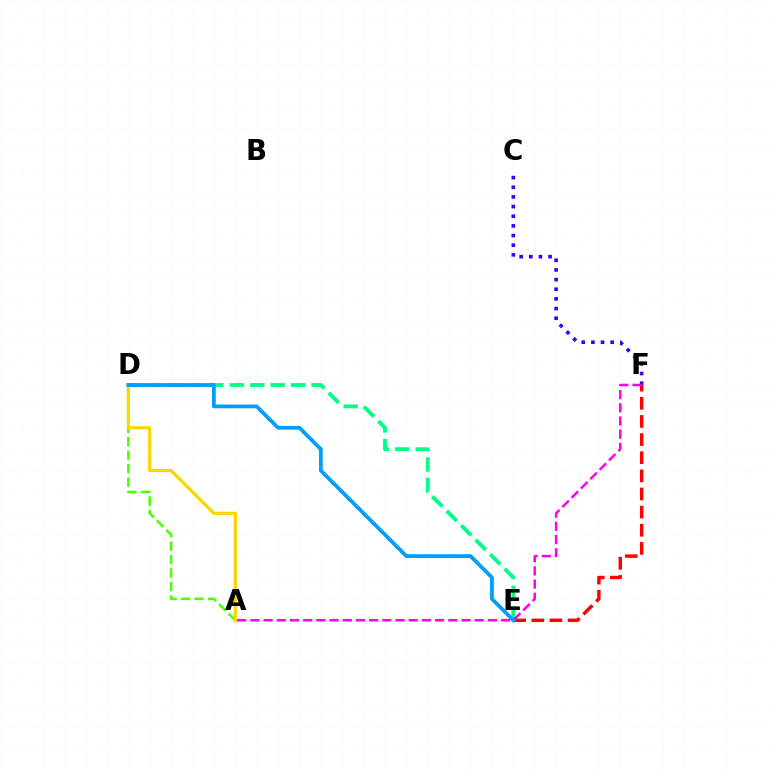{('A', 'D'): [{'color': '#4fff00', 'line_style': 'dashed', 'thickness': 1.83}, {'color': '#ffd500', 'line_style': 'solid', 'thickness': 2.32}], ('C', 'F'): [{'color': '#3700ff', 'line_style': 'dotted', 'thickness': 2.62}], ('E', 'F'): [{'color': '#ff0000', 'line_style': 'dashed', 'thickness': 2.46}], ('D', 'E'): [{'color': '#00ff86', 'line_style': 'dashed', 'thickness': 2.78}, {'color': '#009eff', 'line_style': 'solid', 'thickness': 2.71}], ('A', 'F'): [{'color': '#ff00ed', 'line_style': 'dashed', 'thickness': 1.79}]}